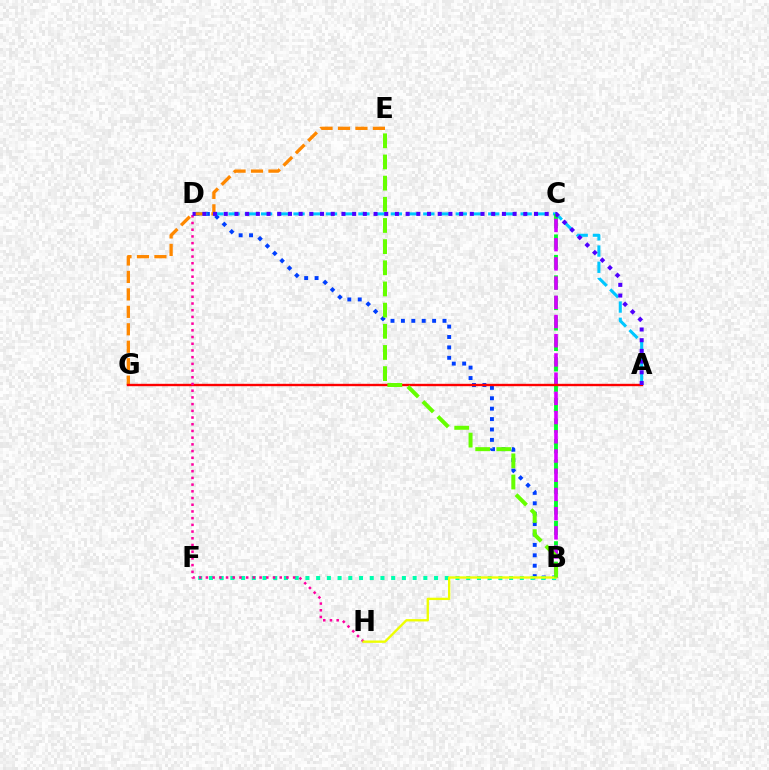{('B', 'D'): [{'color': '#003fff', 'line_style': 'dotted', 'thickness': 2.83}], ('B', 'F'): [{'color': '#00ffaf', 'line_style': 'dotted', 'thickness': 2.91}], ('A', 'D'): [{'color': '#00c7ff', 'line_style': 'dashed', 'thickness': 2.2}, {'color': '#4f00ff', 'line_style': 'dotted', 'thickness': 2.91}], ('E', 'G'): [{'color': '#ff8800', 'line_style': 'dashed', 'thickness': 2.37}], ('B', 'C'): [{'color': '#00ff27', 'line_style': 'dashed', 'thickness': 2.78}, {'color': '#d600ff', 'line_style': 'dashed', 'thickness': 2.61}], ('A', 'G'): [{'color': '#ff0000', 'line_style': 'solid', 'thickness': 1.71}], ('D', 'H'): [{'color': '#ff00a0', 'line_style': 'dotted', 'thickness': 1.82}], ('B', 'H'): [{'color': '#eeff00', 'line_style': 'solid', 'thickness': 1.69}], ('B', 'E'): [{'color': '#66ff00', 'line_style': 'dashed', 'thickness': 2.88}]}